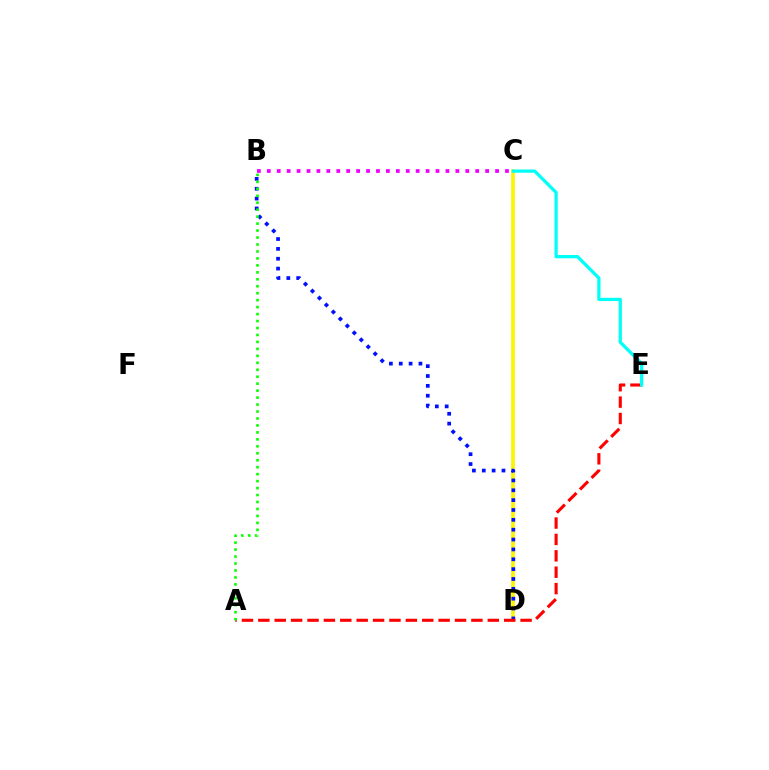{('C', 'D'): [{'color': '#fcf500', 'line_style': 'solid', 'thickness': 2.66}], ('B', 'D'): [{'color': '#0010ff', 'line_style': 'dotted', 'thickness': 2.68}], ('B', 'C'): [{'color': '#ee00ff', 'line_style': 'dotted', 'thickness': 2.7}], ('A', 'E'): [{'color': '#ff0000', 'line_style': 'dashed', 'thickness': 2.23}], ('A', 'B'): [{'color': '#08ff00', 'line_style': 'dotted', 'thickness': 1.89}], ('C', 'E'): [{'color': '#00fff6', 'line_style': 'solid', 'thickness': 2.34}]}